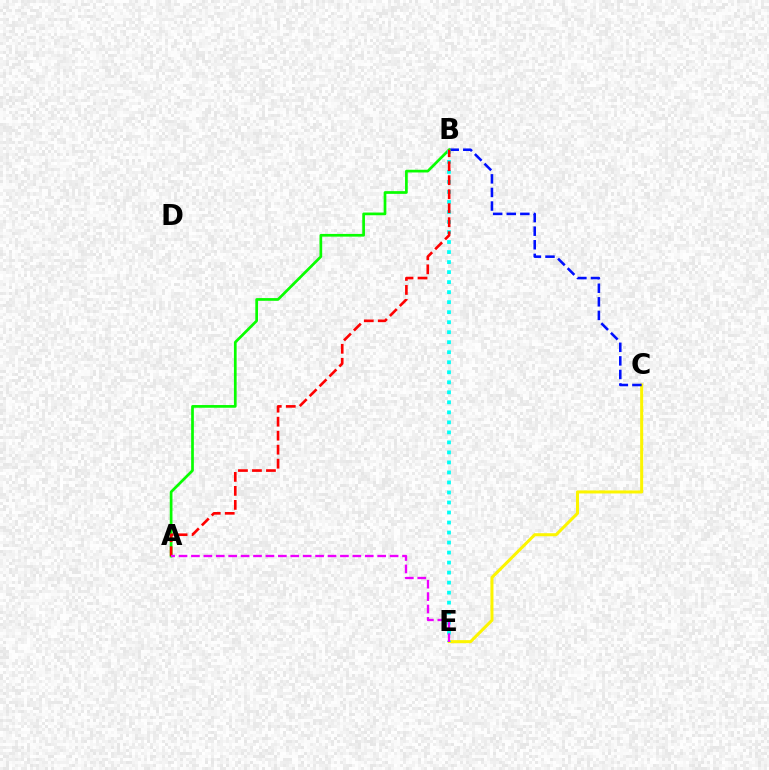{('C', 'E'): [{'color': '#fcf500', 'line_style': 'solid', 'thickness': 2.19}], ('B', 'C'): [{'color': '#0010ff', 'line_style': 'dashed', 'thickness': 1.85}], ('A', 'B'): [{'color': '#08ff00', 'line_style': 'solid', 'thickness': 1.95}, {'color': '#ff0000', 'line_style': 'dashed', 'thickness': 1.9}], ('B', 'E'): [{'color': '#00fff6', 'line_style': 'dotted', 'thickness': 2.72}], ('A', 'E'): [{'color': '#ee00ff', 'line_style': 'dashed', 'thickness': 1.69}]}